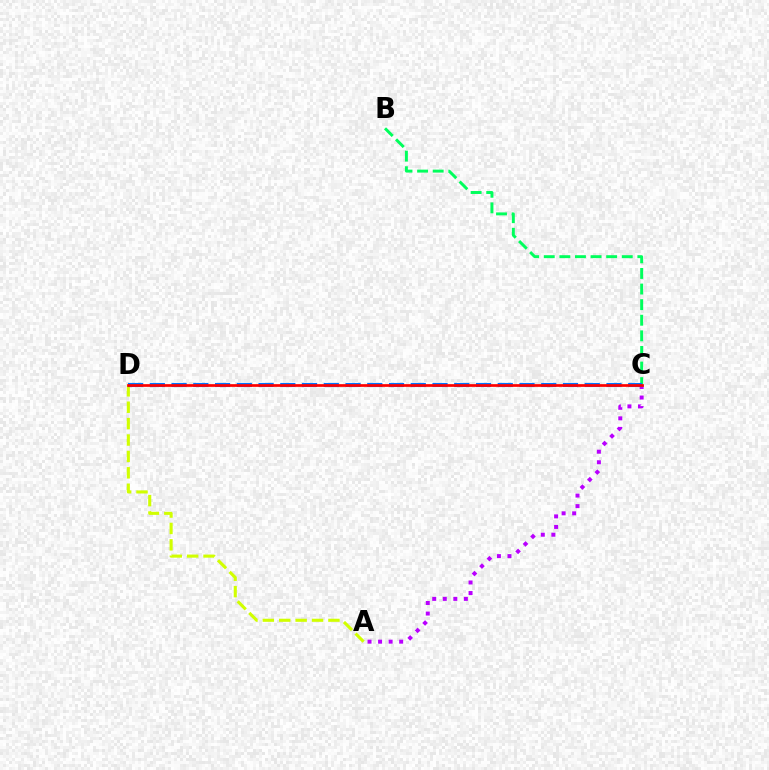{('A', 'C'): [{'color': '#b900ff', 'line_style': 'dotted', 'thickness': 2.87}], ('A', 'D'): [{'color': '#d1ff00', 'line_style': 'dashed', 'thickness': 2.23}], ('B', 'C'): [{'color': '#00ff5c', 'line_style': 'dashed', 'thickness': 2.12}], ('C', 'D'): [{'color': '#0074ff', 'line_style': 'dashed', 'thickness': 2.95}, {'color': '#ff0000', 'line_style': 'solid', 'thickness': 1.95}]}